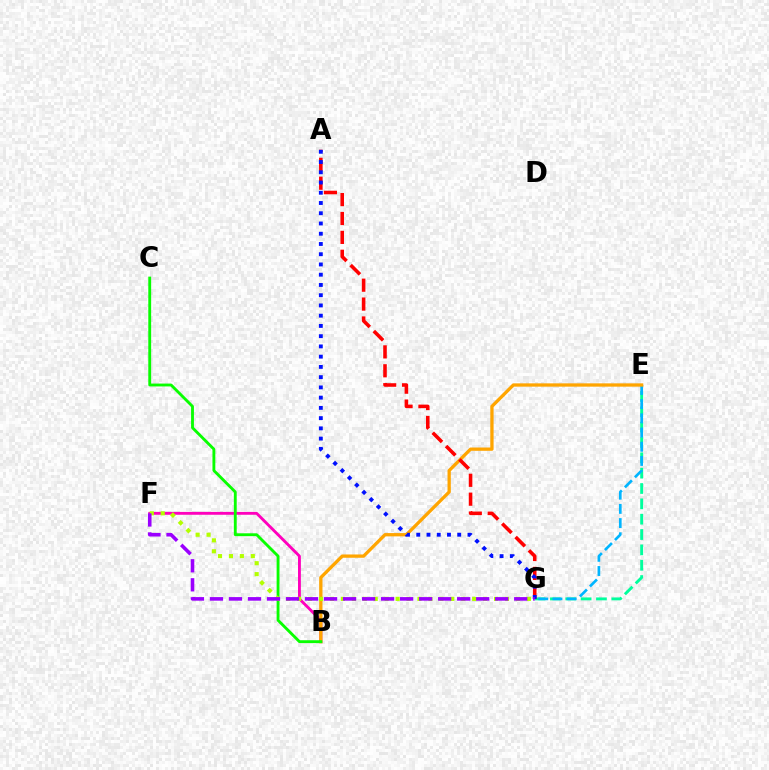{('E', 'G'): [{'color': '#00ff9d', 'line_style': 'dashed', 'thickness': 2.08}, {'color': '#00b5ff', 'line_style': 'dashed', 'thickness': 1.93}], ('B', 'F'): [{'color': '#ff00bd', 'line_style': 'solid', 'thickness': 2.05}], ('B', 'E'): [{'color': '#ffa500', 'line_style': 'solid', 'thickness': 2.37}], ('A', 'G'): [{'color': '#ff0000', 'line_style': 'dashed', 'thickness': 2.57}, {'color': '#0010ff', 'line_style': 'dotted', 'thickness': 2.78}], ('B', 'C'): [{'color': '#08ff00', 'line_style': 'solid', 'thickness': 2.06}], ('F', 'G'): [{'color': '#b3ff00', 'line_style': 'dotted', 'thickness': 2.97}, {'color': '#9b00ff', 'line_style': 'dashed', 'thickness': 2.58}]}